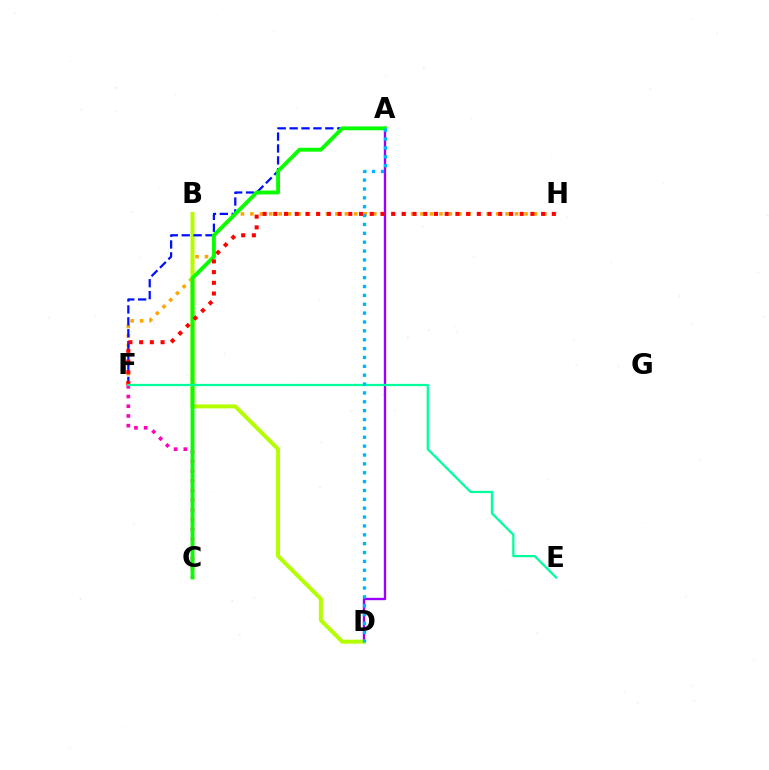{('F', 'H'): [{'color': '#ffa500', 'line_style': 'dotted', 'thickness': 2.57}, {'color': '#ff0000', 'line_style': 'dotted', 'thickness': 2.91}], ('A', 'D'): [{'color': '#9b00ff', 'line_style': 'solid', 'thickness': 1.7}, {'color': '#00b5ff', 'line_style': 'dotted', 'thickness': 2.41}], ('B', 'D'): [{'color': '#b3ff00', 'line_style': 'solid', 'thickness': 2.86}], ('C', 'F'): [{'color': '#ff00bd', 'line_style': 'dotted', 'thickness': 2.64}], ('A', 'F'): [{'color': '#0010ff', 'line_style': 'dashed', 'thickness': 1.62}], ('A', 'C'): [{'color': '#08ff00', 'line_style': 'solid', 'thickness': 2.79}], ('E', 'F'): [{'color': '#00ff9d', 'line_style': 'solid', 'thickness': 1.63}]}